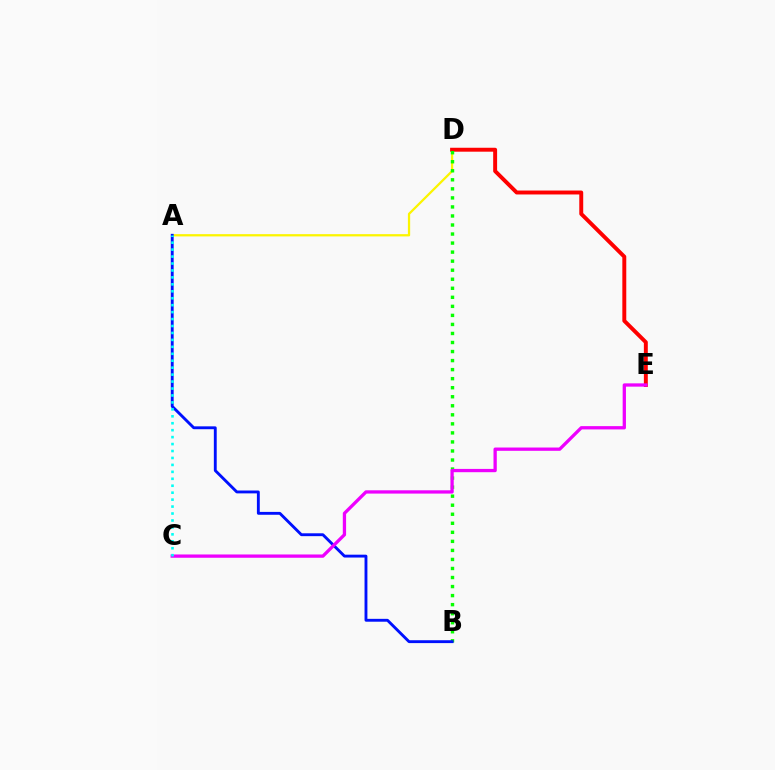{('A', 'D'): [{'color': '#fcf500', 'line_style': 'solid', 'thickness': 1.63}], ('D', 'E'): [{'color': '#ff0000', 'line_style': 'solid', 'thickness': 2.83}], ('B', 'D'): [{'color': '#08ff00', 'line_style': 'dotted', 'thickness': 2.46}], ('A', 'B'): [{'color': '#0010ff', 'line_style': 'solid', 'thickness': 2.07}], ('C', 'E'): [{'color': '#ee00ff', 'line_style': 'solid', 'thickness': 2.37}], ('A', 'C'): [{'color': '#00fff6', 'line_style': 'dotted', 'thickness': 1.89}]}